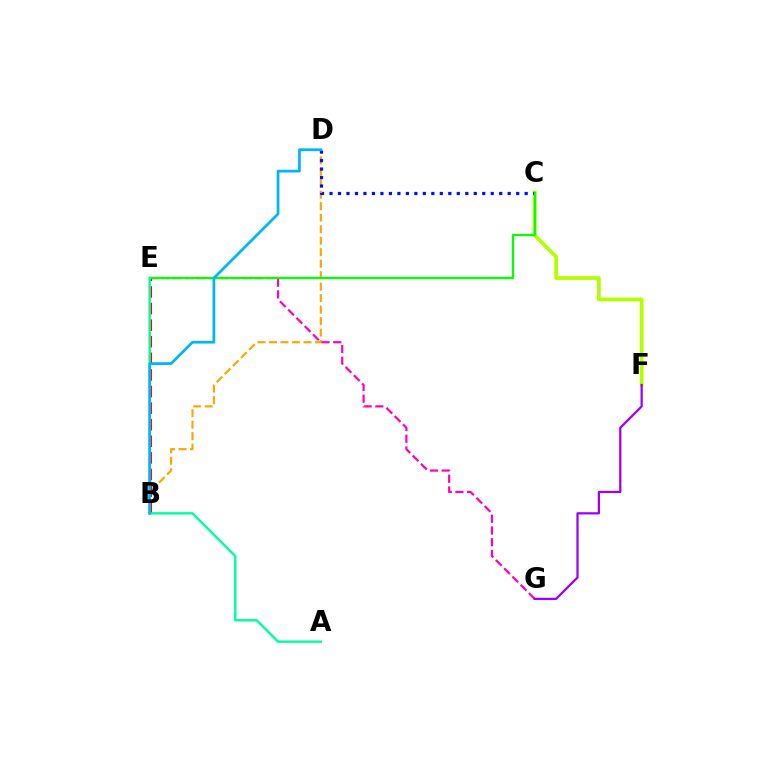{('B', 'D'): [{'color': '#ffa500', 'line_style': 'dashed', 'thickness': 1.56}, {'color': '#00b5ff', 'line_style': 'solid', 'thickness': 1.97}], ('B', 'E'): [{'color': '#ff0000', 'line_style': 'dashed', 'thickness': 2.25}], ('C', 'F'): [{'color': '#b3ff00', 'line_style': 'solid', 'thickness': 2.71}], ('E', 'G'): [{'color': '#ff00bd', 'line_style': 'dashed', 'thickness': 1.59}], ('C', 'D'): [{'color': '#0010ff', 'line_style': 'dotted', 'thickness': 2.31}], ('C', 'E'): [{'color': '#08ff00', 'line_style': 'solid', 'thickness': 1.67}], ('A', 'E'): [{'color': '#00ff9d', 'line_style': 'solid', 'thickness': 1.74}], ('F', 'G'): [{'color': '#9b00ff', 'line_style': 'solid', 'thickness': 1.62}]}